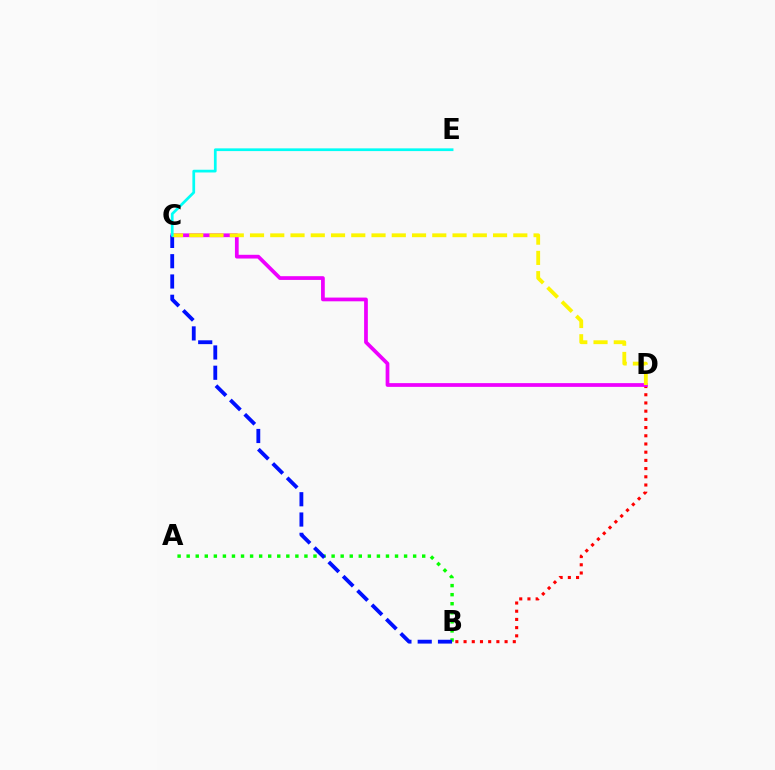{('B', 'D'): [{'color': '#ff0000', 'line_style': 'dotted', 'thickness': 2.23}], ('C', 'D'): [{'color': '#ee00ff', 'line_style': 'solid', 'thickness': 2.69}, {'color': '#fcf500', 'line_style': 'dashed', 'thickness': 2.75}], ('A', 'B'): [{'color': '#08ff00', 'line_style': 'dotted', 'thickness': 2.46}], ('B', 'C'): [{'color': '#0010ff', 'line_style': 'dashed', 'thickness': 2.76}], ('C', 'E'): [{'color': '#00fff6', 'line_style': 'solid', 'thickness': 1.96}]}